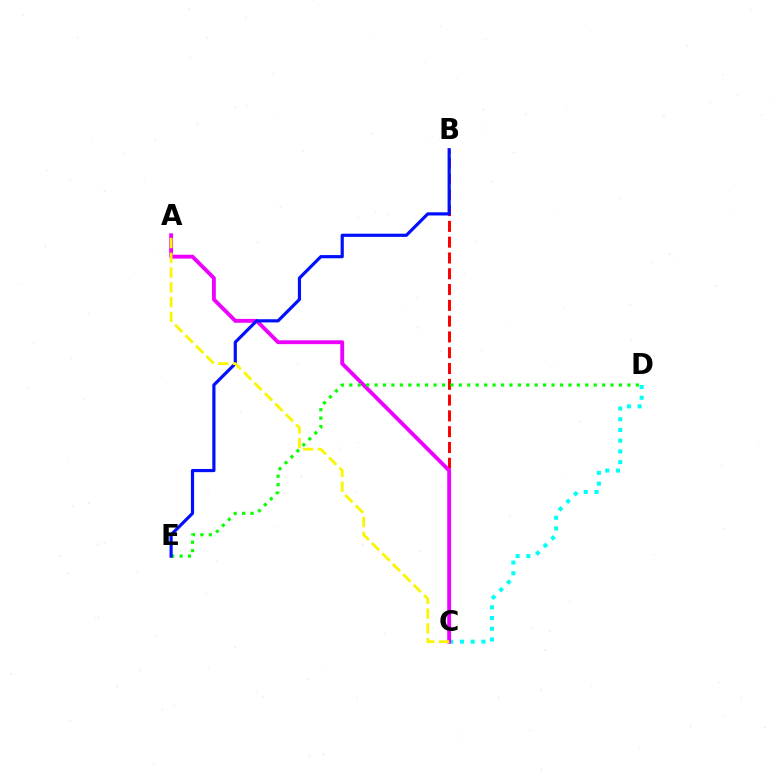{('C', 'D'): [{'color': '#00fff6', 'line_style': 'dotted', 'thickness': 2.91}], ('B', 'C'): [{'color': '#ff0000', 'line_style': 'dashed', 'thickness': 2.15}], ('A', 'C'): [{'color': '#ee00ff', 'line_style': 'solid', 'thickness': 2.78}, {'color': '#fcf500', 'line_style': 'dashed', 'thickness': 2.01}], ('D', 'E'): [{'color': '#08ff00', 'line_style': 'dotted', 'thickness': 2.29}], ('B', 'E'): [{'color': '#0010ff', 'line_style': 'solid', 'thickness': 2.29}]}